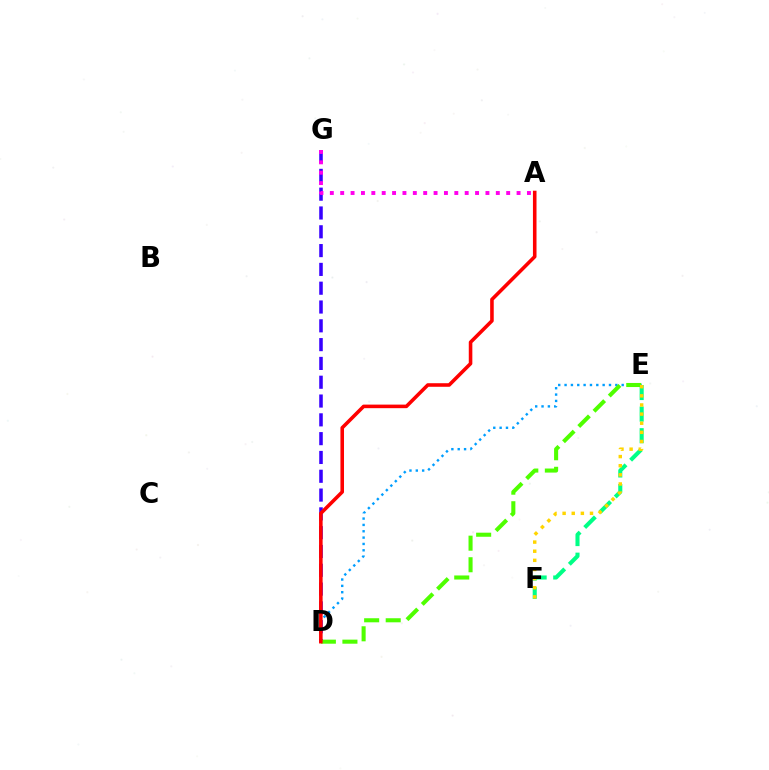{('D', 'G'): [{'color': '#3700ff', 'line_style': 'dashed', 'thickness': 2.55}], ('A', 'G'): [{'color': '#ff00ed', 'line_style': 'dotted', 'thickness': 2.82}], ('D', 'E'): [{'color': '#009eff', 'line_style': 'dotted', 'thickness': 1.72}, {'color': '#4fff00', 'line_style': 'dashed', 'thickness': 2.93}], ('E', 'F'): [{'color': '#00ff86', 'line_style': 'dashed', 'thickness': 2.93}, {'color': '#ffd500', 'line_style': 'dotted', 'thickness': 2.48}], ('A', 'D'): [{'color': '#ff0000', 'line_style': 'solid', 'thickness': 2.57}]}